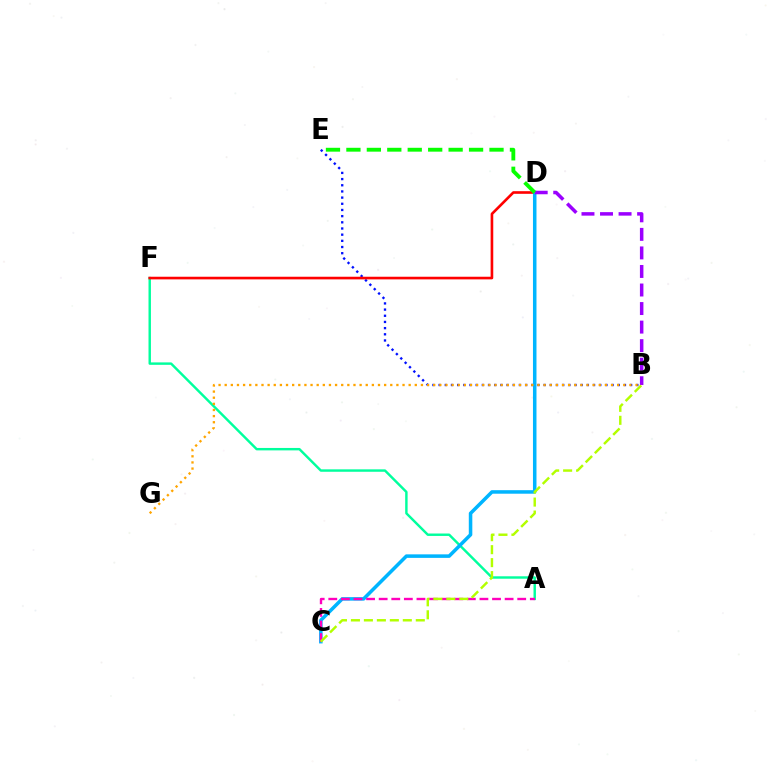{('B', 'E'): [{'color': '#0010ff', 'line_style': 'dotted', 'thickness': 1.68}], ('A', 'F'): [{'color': '#00ff9d', 'line_style': 'solid', 'thickness': 1.75}], ('D', 'F'): [{'color': '#ff0000', 'line_style': 'solid', 'thickness': 1.9}], ('C', 'D'): [{'color': '#00b5ff', 'line_style': 'solid', 'thickness': 2.54}], ('B', 'D'): [{'color': '#9b00ff', 'line_style': 'dashed', 'thickness': 2.52}], ('D', 'E'): [{'color': '#08ff00', 'line_style': 'dashed', 'thickness': 2.78}], ('A', 'C'): [{'color': '#ff00bd', 'line_style': 'dashed', 'thickness': 1.71}], ('B', 'C'): [{'color': '#b3ff00', 'line_style': 'dashed', 'thickness': 1.76}], ('B', 'G'): [{'color': '#ffa500', 'line_style': 'dotted', 'thickness': 1.67}]}